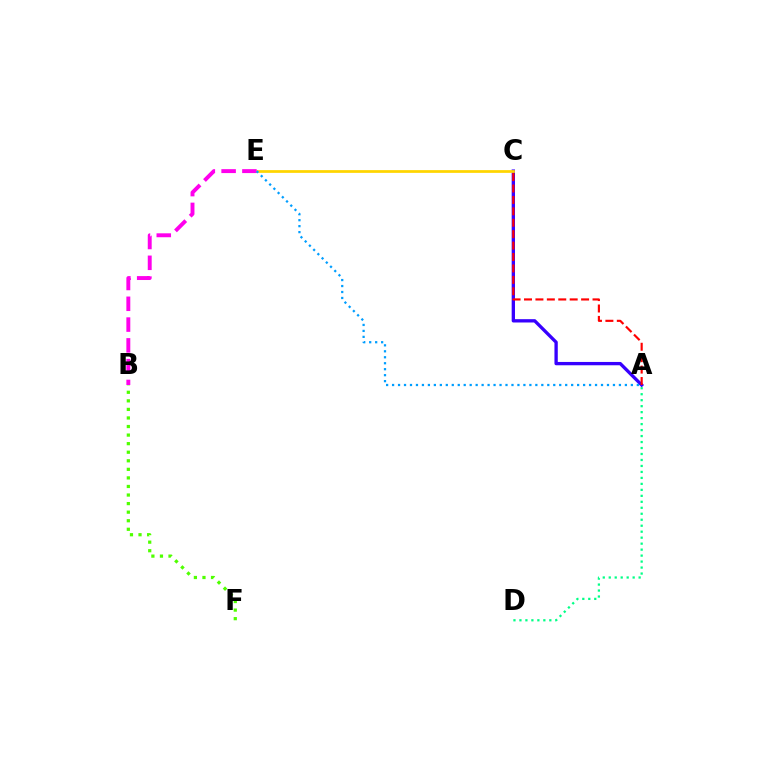{('A', 'C'): [{'color': '#3700ff', 'line_style': 'solid', 'thickness': 2.39}, {'color': '#ff0000', 'line_style': 'dashed', 'thickness': 1.55}], ('C', 'E'): [{'color': '#ffd500', 'line_style': 'solid', 'thickness': 1.98}], ('B', 'E'): [{'color': '#ff00ed', 'line_style': 'dashed', 'thickness': 2.82}], ('B', 'F'): [{'color': '#4fff00', 'line_style': 'dotted', 'thickness': 2.33}], ('A', 'D'): [{'color': '#00ff86', 'line_style': 'dotted', 'thickness': 1.62}], ('A', 'E'): [{'color': '#009eff', 'line_style': 'dotted', 'thickness': 1.62}]}